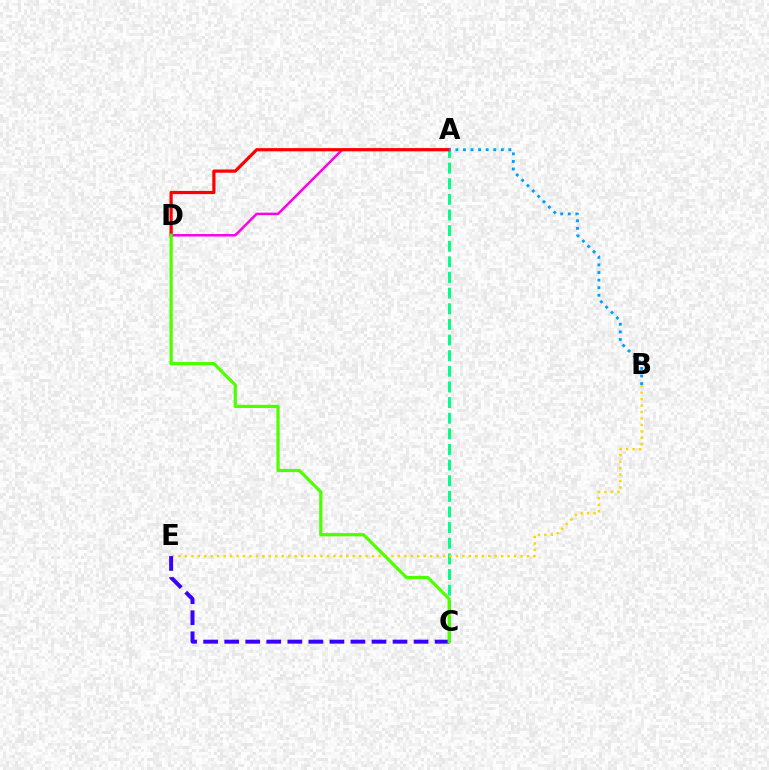{('A', 'D'): [{'color': '#ff00ed', 'line_style': 'solid', 'thickness': 1.79}, {'color': '#ff0000', 'line_style': 'solid', 'thickness': 2.3}], ('A', 'C'): [{'color': '#00ff86', 'line_style': 'dashed', 'thickness': 2.12}], ('B', 'E'): [{'color': '#ffd500', 'line_style': 'dotted', 'thickness': 1.75}], ('C', 'E'): [{'color': '#3700ff', 'line_style': 'dashed', 'thickness': 2.86}], ('C', 'D'): [{'color': '#4fff00', 'line_style': 'solid', 'thickness': 2.32}], ('A', 'B'): [{'color': '#009eff', 'line_style': 'dotted', 'thickness': 2.06}]}